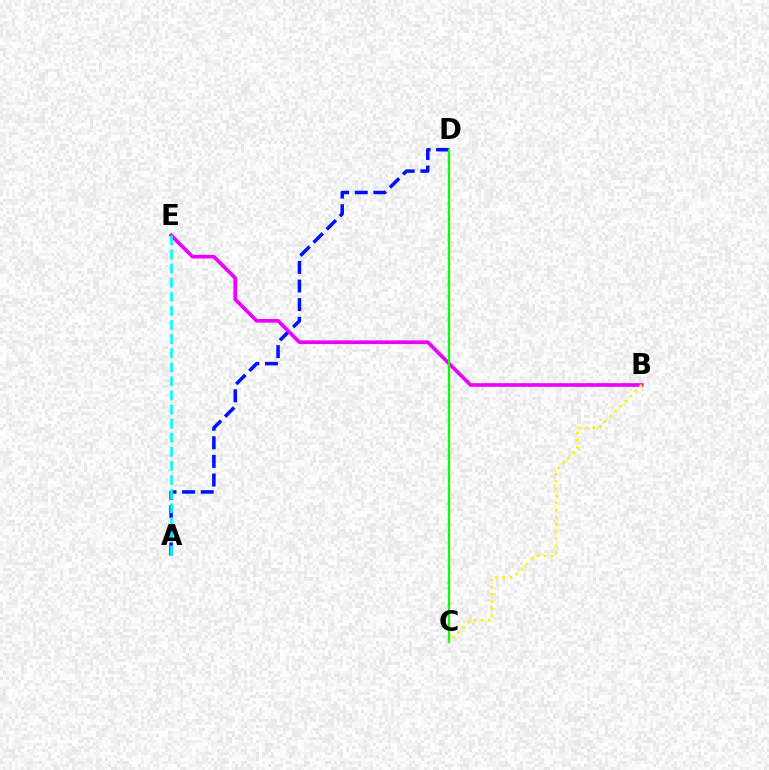{('A', 'D'): [{'color': '#0010ff', 'line_style': 'dashed', 'thickness': 2.53}], ('B', 'E'): [{'color': '#ee00ff', 'line_style': 'solid', 'thickness': 2.64}], ('C', 'D'): [{'color': '#ff0000', 'line_style': 'dashed', 'thickness': 1.55}, {'color': '#08ff00', 'line_style': 'solid', 'thickness': 1.56}], ('B', 'C'): [{'color': '#fcf500', 'line_style': 'dotted', 'thickness': 1.94}], ('A', 'E'): [{'color': '#00fff6', 'line_style': 'dashed', 'thickness': 1.91}]}